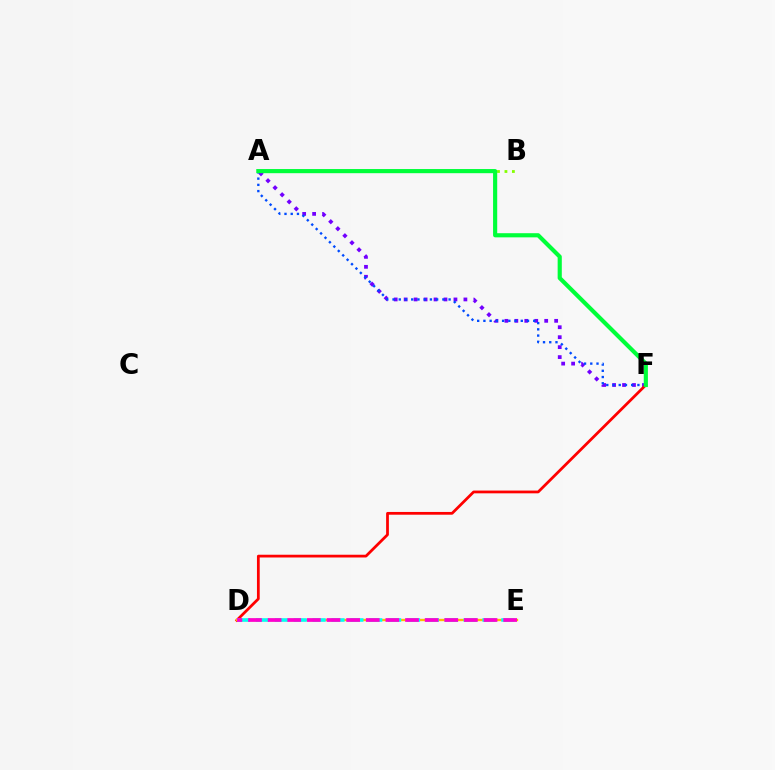{('A', 'F'): [{'color': '#7200ff', 'line_style': 'dotted', 'thickness': 2.71}, {'color': '#004bff', 'line_style': 'dotted', 'thickness': 1.69}, {'color': '#00ff39', 'line_style': 'solid', 'thickness': 2.98}], ('A', 'B'): [{'color': '#84ff00', 'line_style': 'dotted', 'thickness': 2.03}], ('D', 'F'): [{'color': '#ff0000', 'line_style': 'solid', 'thickness': 1.98}], ('D', 'E'): [{'color': '#ffbd00', 'line_style': 'solid', 'thickness': 1.7}, {'color': '#00fff6', 'line_style': 'dashed', 'thickness': 2.56}, {'color': '#ff00cf', 'line_style': 'dashed', 'thickness': 2.67}]}